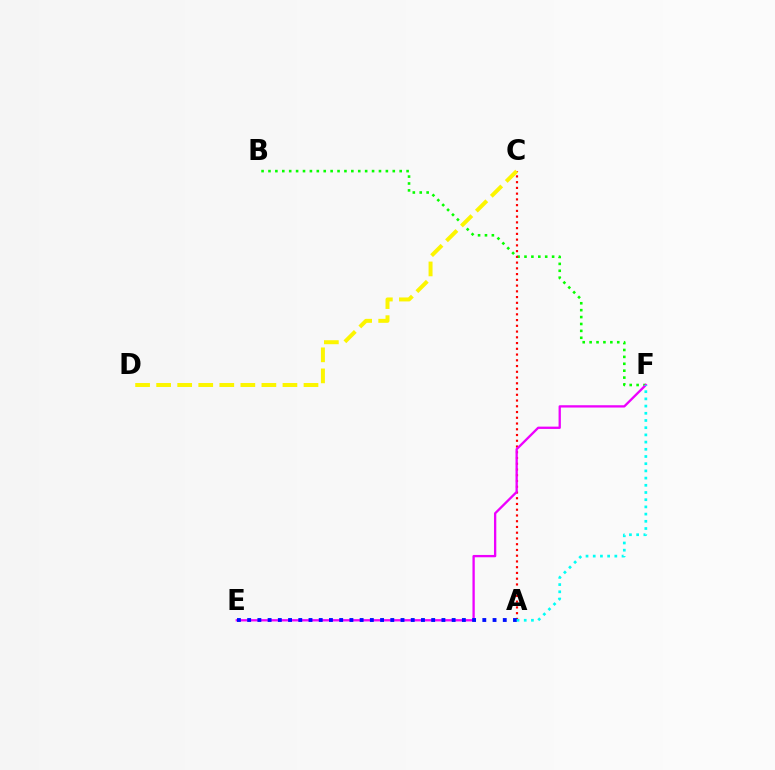{('B', 'F'): [{'color': '#08ff00', 'line_style': 'dotted', 'thickness': 1.88}], ('A', 'C'): [{'color': '#ff0000', 'line_style': 'dotted', 'thickness': 1.56}], ('E', 'F'): [{'color': '#ee00ff', 'line_style': 'solid', 'thickness': 1.67}], ('A', 'E'): [{'color': '#0010ff', 'line_style': 'dotted', 'thickness': 2.78}], ('C', 'D'): [{'color': '#fcf500', 'line_style': 'dashed', 'thickness': 2.86}], ('A', 'F'): [{'color': '#00fff6', 'line_style': 'dotted', 'thickness': 1.96}]}